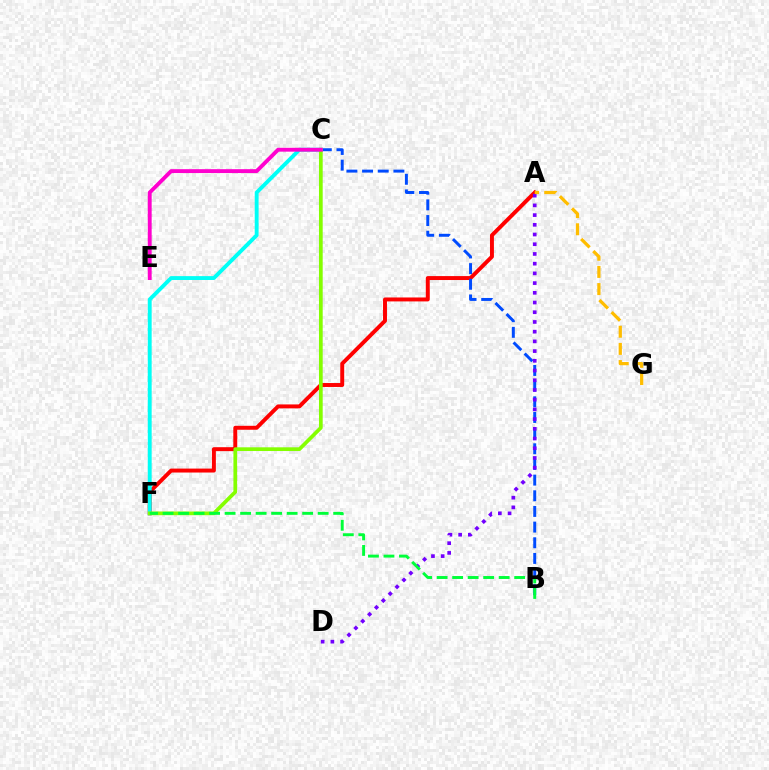{('A', 'F'): [{'color': '#ff0000', 'line_style': 'solid', 'thickness': 2.84}], ('B', 'C'): [{'color': '#004bff', 'line_style': 'dashed', 'thickness': 2.13}], ('C', 'F'): [{'color': '#00fff6', 'line_style': 'solid', 'thickness': 2.79}, {'color': '#84ff00', 'line_style': 'solid', 'thickness': 2.67}], ('C', 'E'): [{'color': '#ff00cf', 'line_style': 'solid', 'thickness': 2.79}], ('A', 'D'): [{'color': '#7200ff', 'line_style': 'dotted', 'thickness': 2.64}], ('A', 'G'): [{'color': '#ffbd00', 'line_style': 'dashed', 'thickness': 2.33}], ('B', 'F'): [{'color': '#00ff39', 'line_style': 'dashed', 'thickness': 2.11}]}